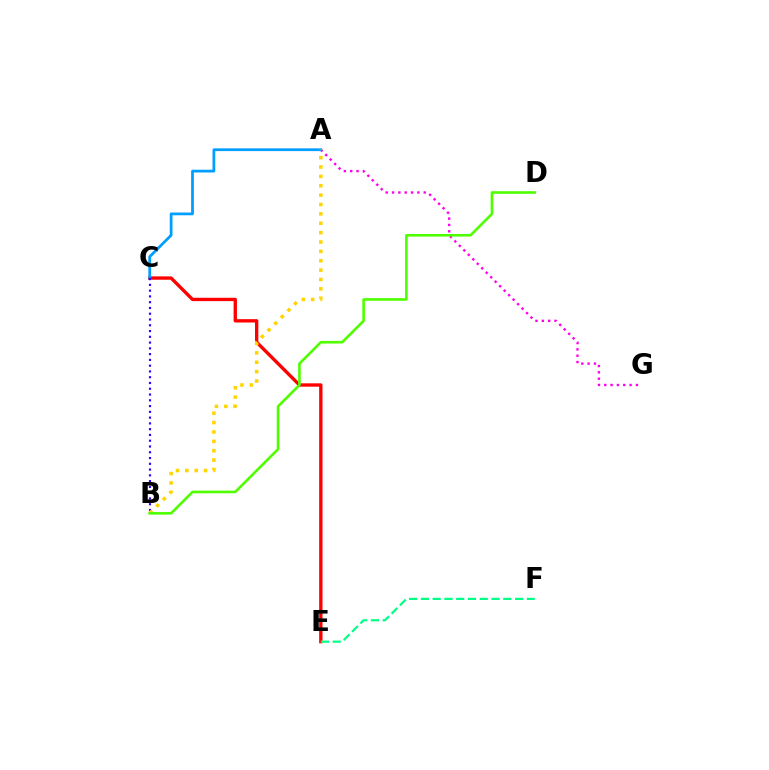{('A', 'G'): [{'color': '#ff00ed', 'line_style': 'dotted', 'thickness': 1.72}], ('C', 'E'): [{'color': '#ff0000', 'line_style': 'solid', 'thickness': 2.41}], ('A', 'C'): [{'color': '#009eff', 'line_style': 'solid', 'thickness': 1.99}], ('B', 'C'): [{'color': '#3700ff', 'line_style': 'dotted', 'thickness': 1.57}], ('A', 'B'): [{'color': '#ffd500', 'line_style': 'dotted', 'thickness': 2.55}], ('E', 'F'): [{'color': '#00ff86', 'line_style': 'dashed', 'thickness': 1.6}], ('B', 'D'): [{'color': '#4fff00', 'line_style': 'solid', 'thickness': 1.88}]}